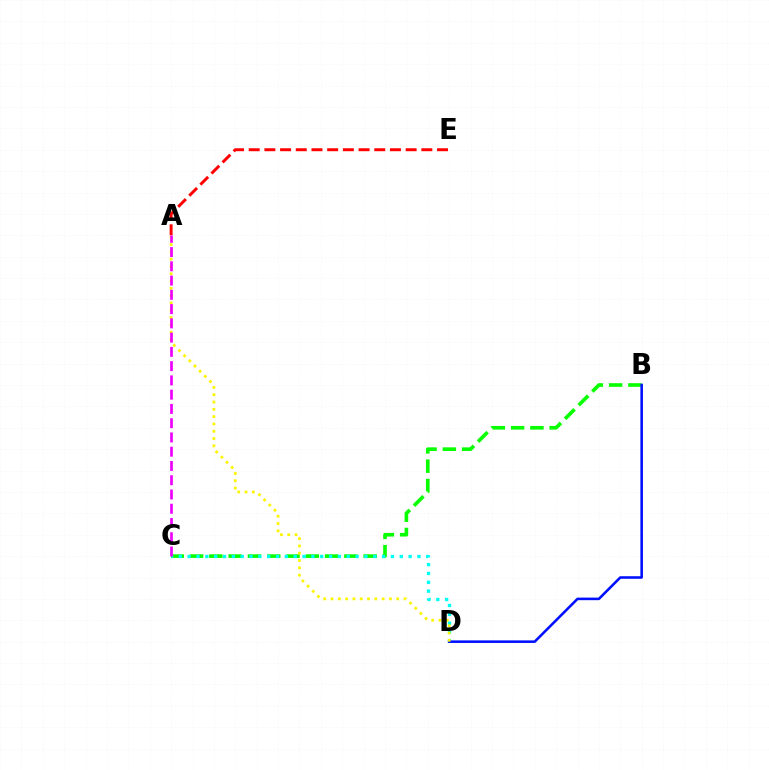{('B', 'C'): [{'color': '#08ff00', 'line_style': 'dashed', 'thickness': 2.62}], ('C', 'D'): [{'color': '#00fff6', 'line_style': 'dotted', 'thickness': 2.4}], ('A', 'E'): [{'color': '#ff0000', 'line_style': 'dashed', 'thickness': 2.13}], ('B', 'D'): [{'color': '#0010ff', 'line_style': 'solid', 'thickness': 1.85}], ('A', 'D'): [{'color': '#fcf500', 'line_style': 'dotted', 'thickness': 1.98}], ('A', 'C'): [{'color': '#ee00ff', 'line_style': 'dashed', 'thickness': 1.94}]}